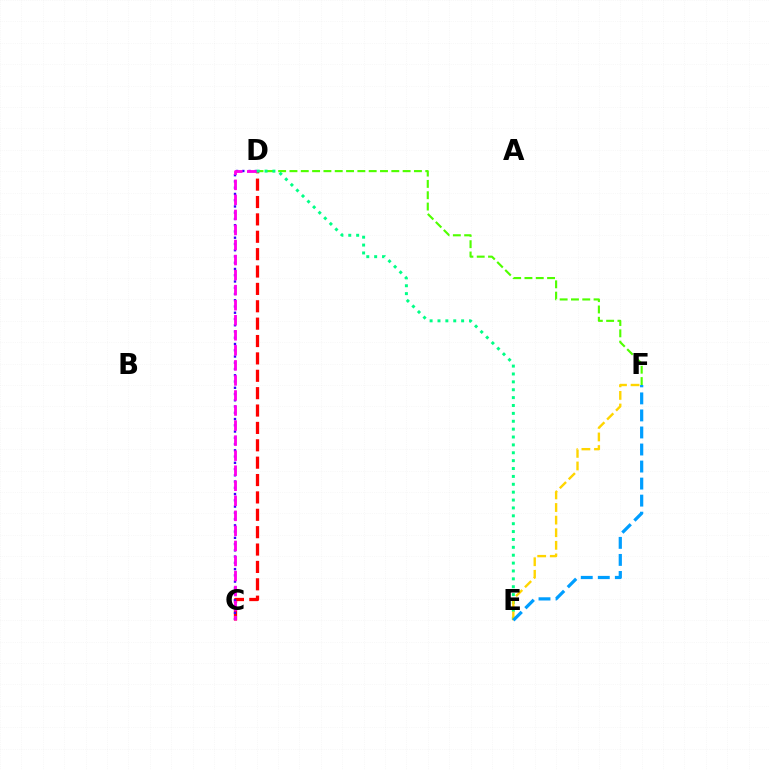{('C', 'D'): [{'color': '#ff0000', 'line_style': 'dashed', 'thickness': 2.36}, {'color': '#3700ff', 'line_style': 'dotted', 'thickness': 1.7}, {'color': '#ff00ed', 'line_style': 'dashed', 'thickness': 2.04}], ('D', 'F'): [{'color': '#4fff00', 'line_style': 'dashed', 'thickness': 1.54}], ('D', 'E'): [{'color': '#00ff86', 'line_style': 'dotted', 'thickness': 2.14}], ('E', 'F'): [{'color': '#ffd500', 'line_style': 'dashed', 'thickness': 1.71}, {'color': '#009eff', 'line_style': 'dashed', 'thickness': 2.31}]}